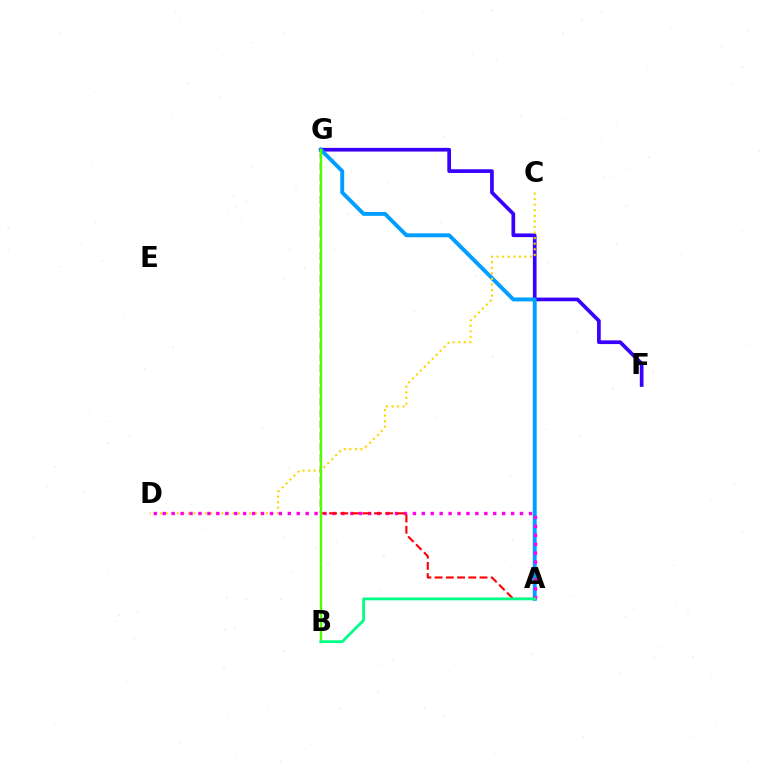{('F', 'G'): [{'color': '#3700ff', 'line_style': 'solid', 'thickness': 2.66}], ('A', 'G'): [{'color': '#009eff', 'line_style': 'solid', 'thickness': 2.82}, {'color': '#ff0000', 'line_style': 'dashed', 'thickness': 1.53}], ('C', 'D'): [{'color': '#ffd500', 'line_style': 'dotted', 'thickness': 1.51}], ('A', 'D'): [{'color': '#ff00ed', 'line_style': 'dotted', 'thickness': 2.43}], ('B', 'G'): [{'color': '#4fff00', 'line_style': 'solid', 'thickness': 1.72}], ('A', 'B'): [{'color': '#00ff86', 'line_style': 'solid', 'thickness': 2.02}]}